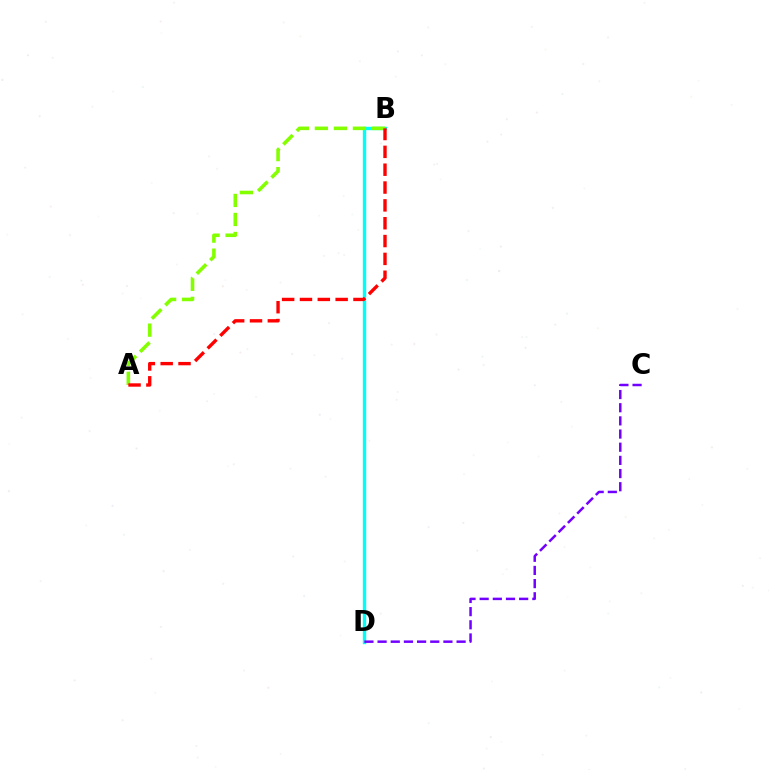{('B', 'D'): [{'color': '#00fff6', 'line_style': 'solid', 'thickness': 2.43}], ('C', 'D'): [{'color': '#7200ff', 'line_style': 'dashed', 'thickness': 1.79}], ('A', 'B'): [{'color': '#84ff00', 'line_style': 'dashed', 'thickness': 2.58}, {'color': '#ff0000', 'line_style': 'dashed', 'thickness': 2.42}]}